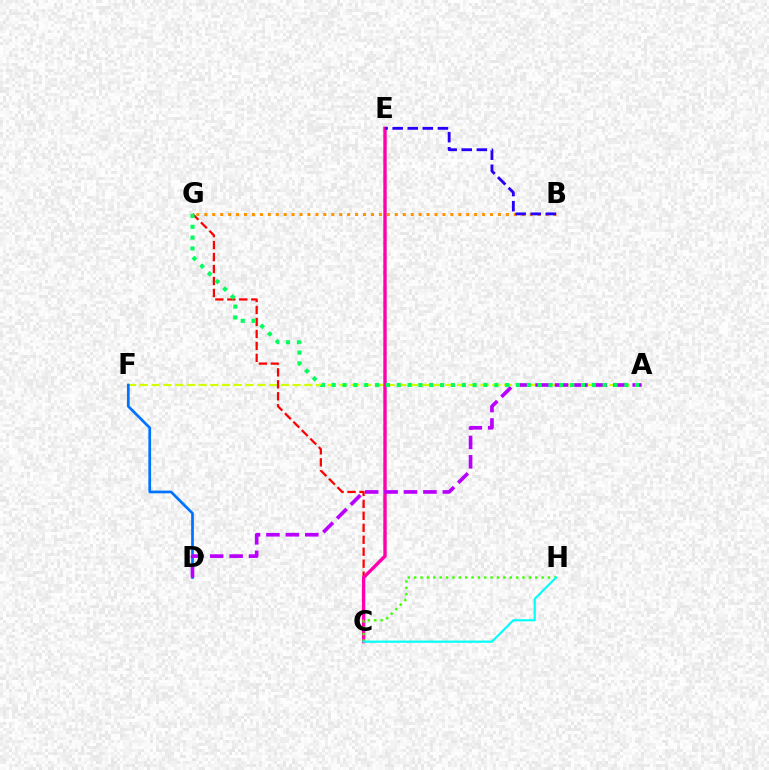{('A', 'F'): [{'color': '#d1ff00', 'line_style': 'dashed', 'thickness': 1.6}], ('C', 'G'): [{'color': '#ff0000', 'line_style': 'dashed', 'thickness': 1.63}], ('C', 'E'): [{'color': '#ff00ac', 'line_style': 'solid', 'thickness': 2.43}], ('D', 'F'): [{'color': '#0074ff', 'line_style': 'solid', 'thickness': 1.97}], ('B', 'G'): [{'color': '#ff9400', 'line_style': 'dotted', 'thickness': 2.16}], ('A', 'D'): [{'color': '#b900ff', 'line_style': 'dashed', 'thickness': 2.64}], ('B', 'E'): [{'color': '#2500ff', 'line_style': 'dashed', 'thickness': 2.05}], ('C', 'H'): [{'color': '#3dff00', 'line_style': 'dotted', 'thickness': 1.73}, {'color': '#00fff6', 'line_style': 'solid', 'thickness': 1.56}], ('A', 'G'): [{'color': '#00ff5c', 'line_style': 'dotted', 'thickness': 2.95}]}